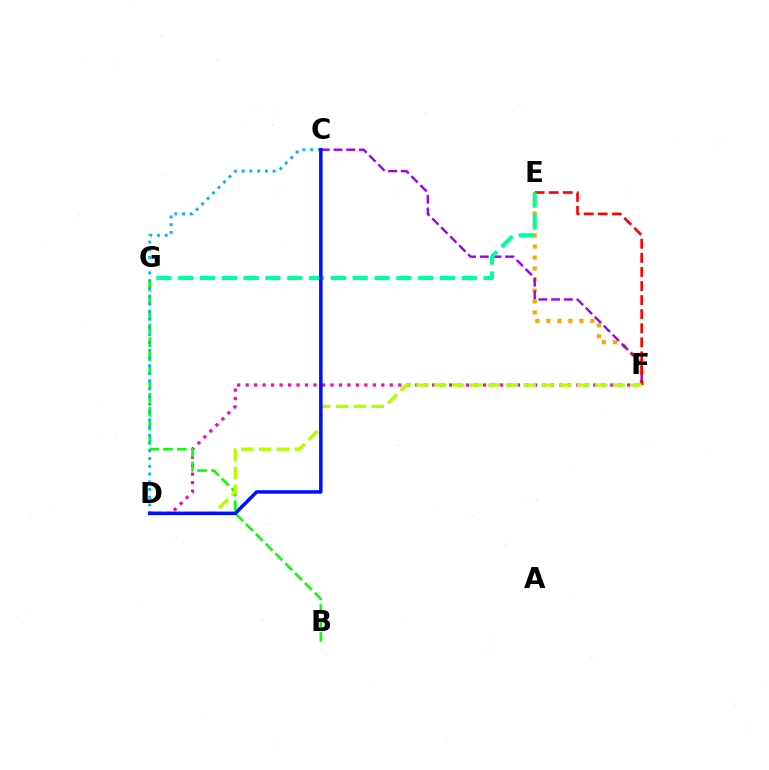{('E', 'F'): [{'color': '#ffa500', 'line_style': 'dotted', 'thickness': 2.99}, {'color': '#ff0000', 'line_style': 'dashed', 'thickness': 1.91}], ('D', 'F'): [{'color': '#ff00bd', 'line_style': 'dotted', 'thickness': 2.3}, {'color': '#b3ff00', 'line_style': 'dashed', 'thickness': 2.43}], ('B', 'G'): [{'color': '#08ff00', 'line_style': 'dashed', 'thickness': 1.89}], ('C', 'F'): [{'color': '#9b00ff', 'line_style': 'dashed', 'thickness': 1.72}], ('E', 'G'): [{'color': '#00ff9d', 'line_style': 'dashed', 'thickness': 2.96}], ('C', 'D'): [{'color': '#00b5ff', 'line_style': 'dotted', 'thickness': 2.1}, {'color': '#0010ff', 'line_style': 'solid', 'thickness': 2.53}]}